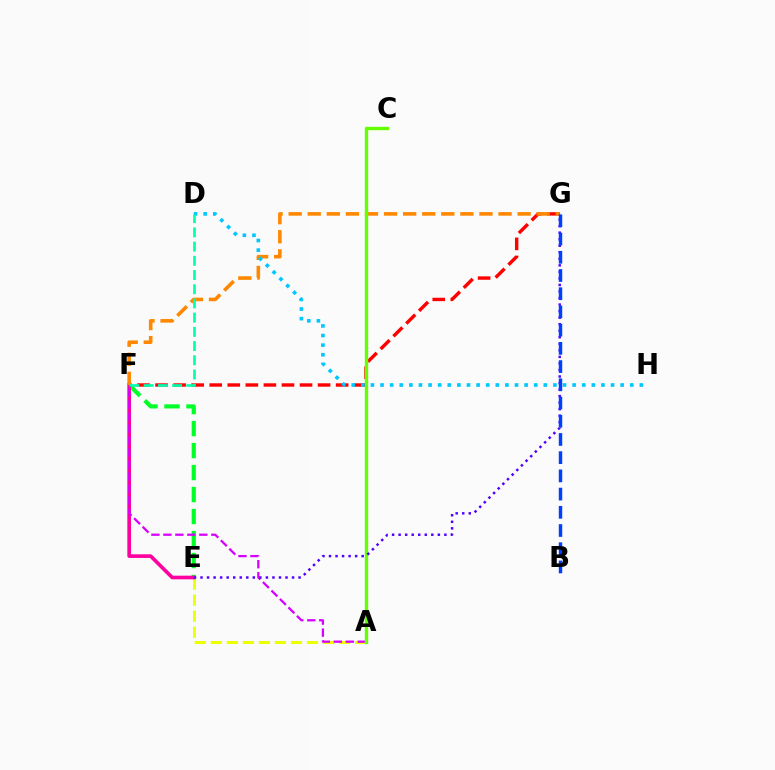{('E', 'F'): [{'color': '#00ff27', 'line_style': 'dashed', 'thickness': 2.99}, {'color': '#ff00a0', 'line_style': 'solid', 'thickness': 2.63}], ('F', 'G'): [{'color': '#ff0000', 'line_style': 'dashed', 'thickness': 2.45}, {'color': '#ff8800', 'line_style': 'dashed', 'thickness': 2.59}], ('A', 'E'): [{'color': '#eeff00', 'line_style': 'dashed', 'thickness': 2.18}], ('A', 'F'): [{'color': '#d600ff', 'line_style': 'dashed', 'thickness': 1.63}], ('A', 'C'): [{'color': '#66ff00', 'line_style': 'solid', 'thickness': 2.43}], ('D', 'H'): [{'color': '#00c7ff', 'line_style': 'dotted', 'thickness': 2.61}], ('E', 'G'): [{'color': '#4f00ff', 'line_style': 'dotted', 'thickness': 1.78}], ('B', 'G'): [{'color': '#003fff', 'line_style': 'dashed', 'thickness': 2.47}], ('D', 'F'): [{'color': '#00ffaf', 'line_style': 'dashed', 'thickness': 1.93}]}